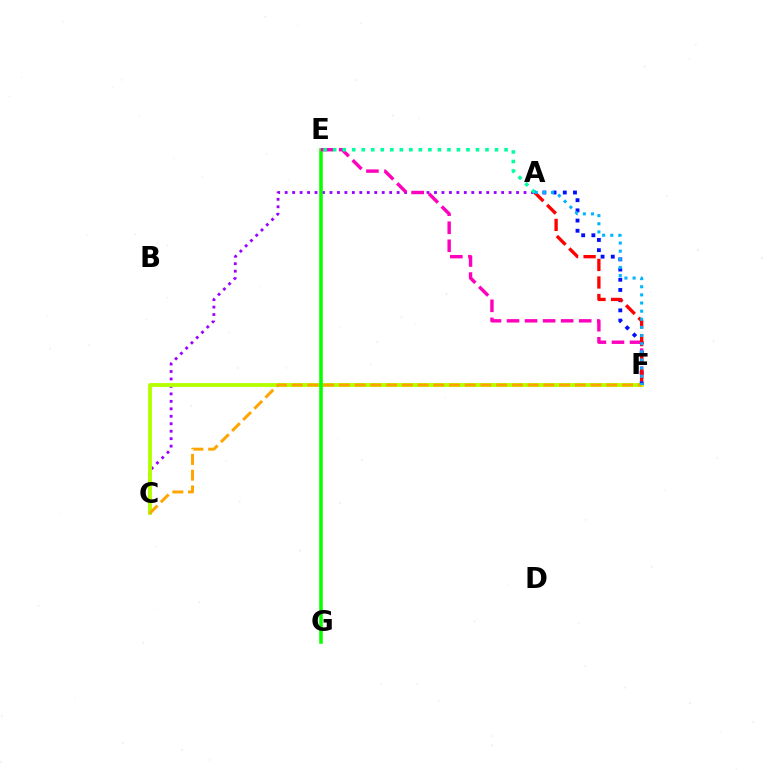{('A', 'C'): [{'color': '#9b00ff', 'line_style': 'dotted', 'thickness': 2.03}], ('C', 'F'): [{'color': '#b3ff00', 'line_style': 'solid', 'thickness': 2.77}, {'color': '#ffa500', 'line_style': 'dashed', 'thickness': 2.14}], ('E', 'G'): [{'color': '#08ff00', 'line_style': 'solid', 'thickness': 2.55}], ('A', 'F'): [{'color': '#0010ff', 'line_style': 'dotted', 'thickness': 2.77}, {'color': '#ff0000', 'line_style': 'dashed', 'thickness': 2.39}, {'color': '#00b5ff', 'line_style': 'dotted', 'thickness': 2.21}], ('E', 'F'): [{'color': '#ff00bd', 'line_style': 'dashed', 'thickness': 2.45}], ('A', 'E'): [{'color': '#00ff9d', 'line_style': 'dotted', 'thickness': 2.59}]}